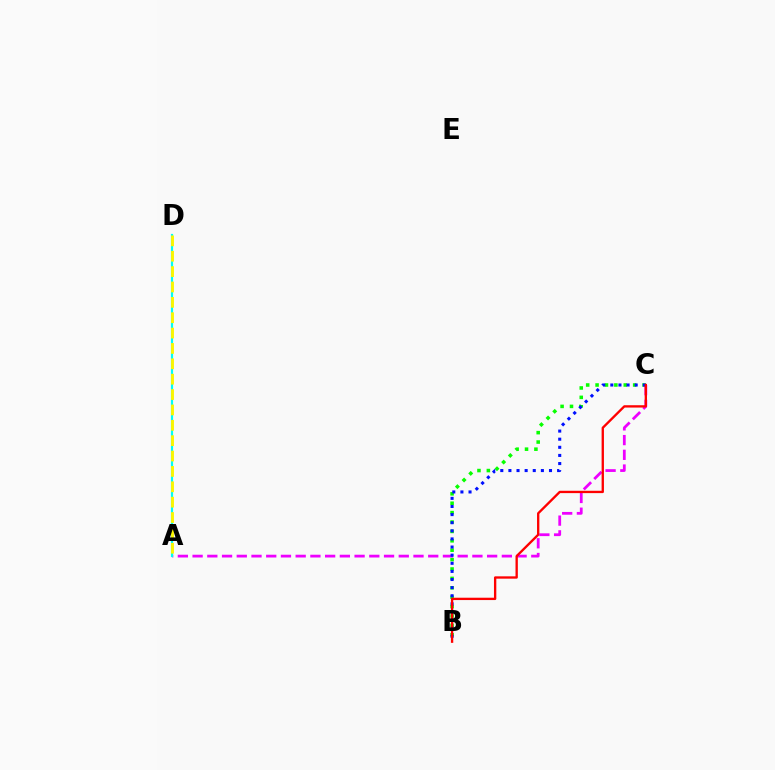{('B', 'C'): [{'color': '#08ff00', 'line_style': 'dotted', 'thickness': 2.55}, {'color': '#0010ff', 'line_style': 'dotted', 'thickness': 2.21}, {'color': '#ff0000', 'line_style': 'solid', 'thickness': 1.68}], ('A', 'C'): [{'color': '#ee00ff', 'line_style': 'dashed', 'thickness': 2.0}], ('A', 'D'): [{'color': '#00fff6', 'line_style': 'solid', 'thickness': 1.57}, {'color': '#fcf500', 'line_style': 'dashed', 'thickness': 2.09}]}